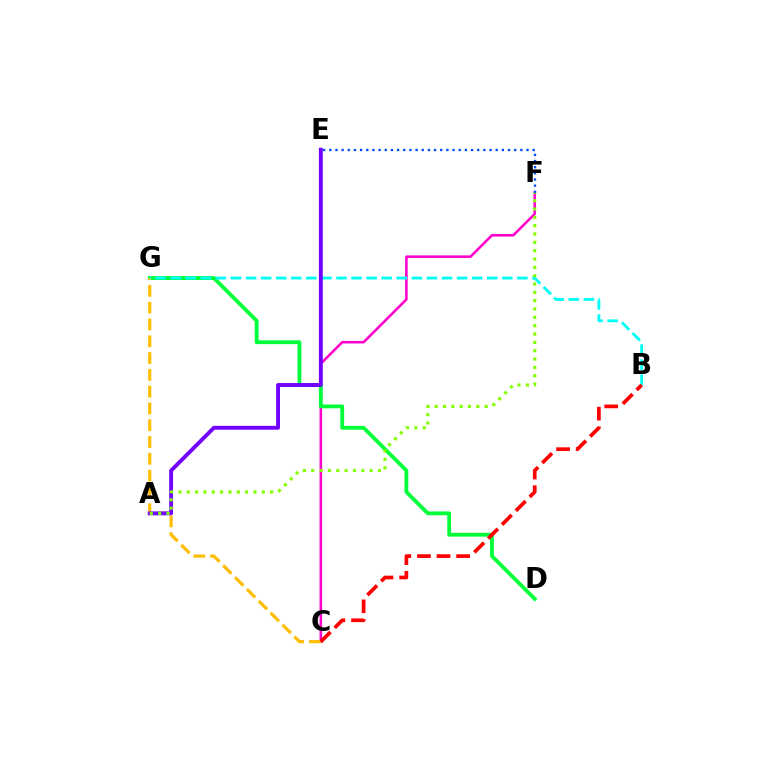{('C', 'F'): [{'color': '#ff00cf', 'line_style': 'solid', 'thickness': 1.83}], ('D', 'G'): [{'color': '#00ff39', 'line_style': 'solid', 'thickness': 2.75}], ('C', 'G'): [{'color': '#ffbd00', 'line_style': 'dashed', 'thickness': 2.28}], ('B', 'G'): [{'color': '#00fff6', 'line_style': 'dashed', 'thickness': 2.05}], ('A', 'E'): [{'color': '#7200ff', 'line_style': 'solid', 'thickness': 2.8}], ('B', 'C'): [{'color': '#ff0000', 'line_style': 'dashed', 'thickness': 2.66}], ('A', 'F'): [{'color': '#84ff00', 'line_style': 'dotted', 'thickness': 2.26}], ('E', 'F'): [{'color': '#004bff', 'line_style': 'dotted', 'thickness': 1.67}]}